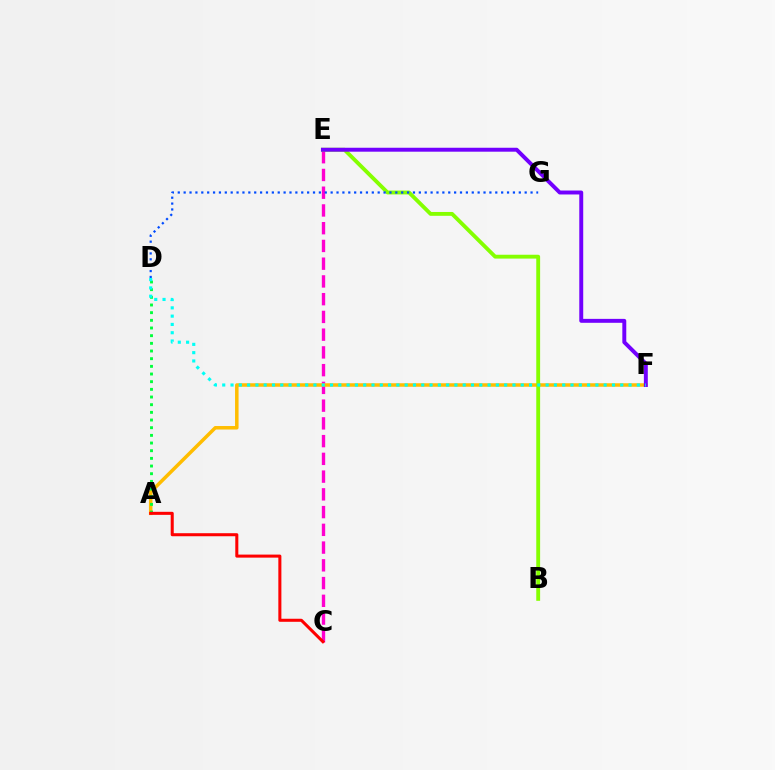{('C', 'E'): [{'color': '#ff00cf', 'line_style': 'dashed', 'thickness': 2.41}], ('A', 'F'): [{'color': '#ffbd00', 'line_style': 'solid', 'thickness': 2.52}], ('A', 'D'): [{'color': '#00ff39', 'line_style': 'dotted', 'thickness': 2.08}], ('B', 'E'): [{'color': '#84ff00', 'line_style': 'solid', 'thickness': 2.77}], ('D', 'G'): [{'color': '#004bff', 'line_style': 'dotted', 'thickness': 1.6}], ('E', 'F'): [{'color': '#7200ff', 'line_style': 'solid', 'thickness': 2.83}], ('A', 'C'): [{'color': '#ff0000', 'line_style': 'solid', 'thickness': 2.19}], ('D', 'F'): [{'color': '#00fff6', 'line_style': 'dotted', 'thickness': 2.25}]}